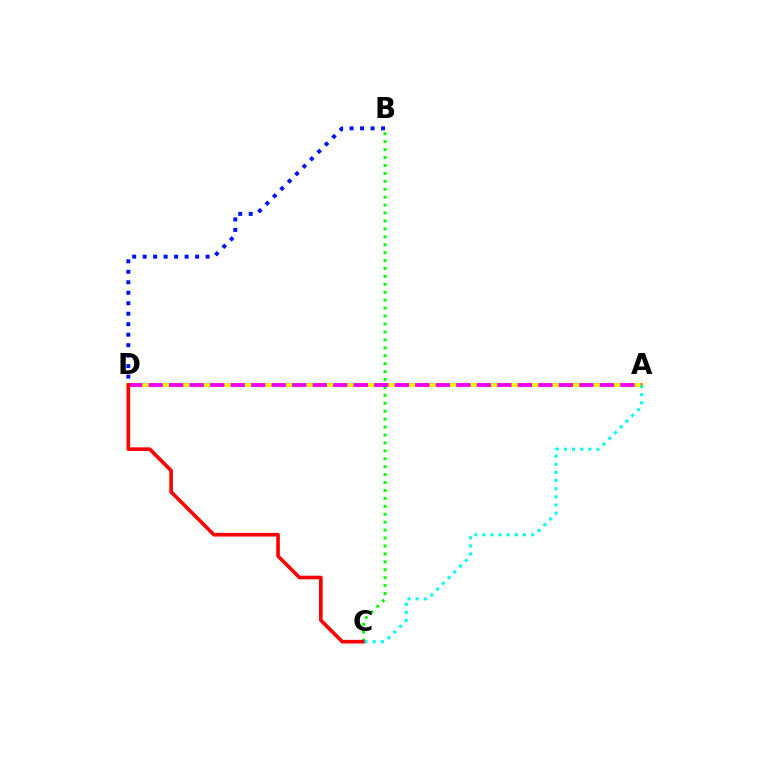{('A', 'D'): [{'color': '#fcf500', 'line_style': 'solid', 'thickness': 2.8}, {'color': '#ee00ff', 'line_style': 'dashed', 'thickness': 2.79}], ('B', 'C'): [{'color': '#08ff00', 'line_style': 'dotted', 'thickness': 2.15}], ('C', 'D'): [{'color': '#ff0000', 'line_style': 'solid', 'thickness': 2.62}], ('A', 'C'): [{'color': '#00fff6', 'line_style': 'dotted', 'thickness': 2.21}], ('B', 'D'): [{'color': '#0010ff', 'line_style': 'dotted', 'thickness': 2.85}]}